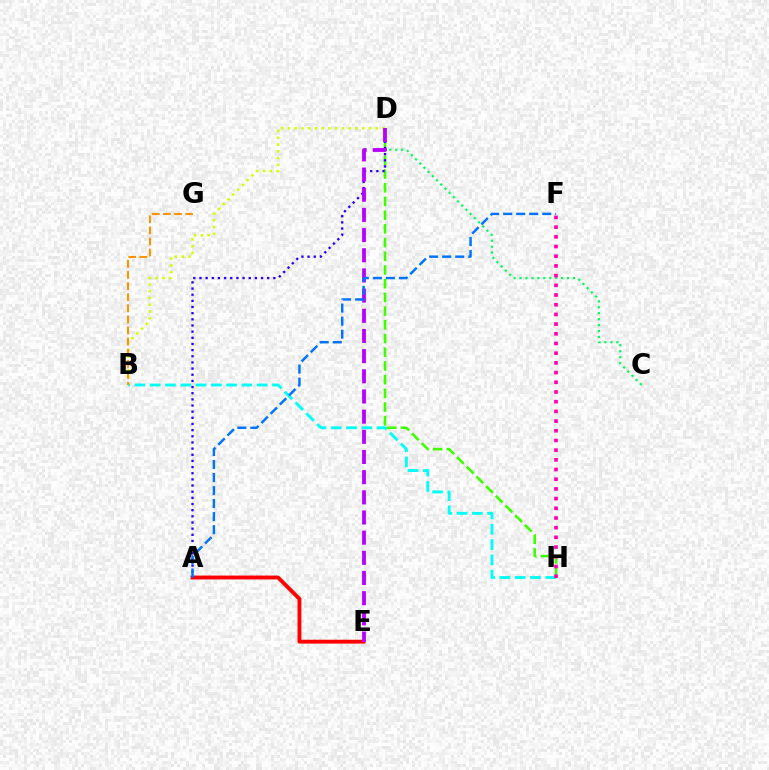{('B', 'D'): [{'color': '#d1ff00', 'line_style': 'dotted', 'thickness': 1.84}], ('B', 'H'): [{'color': '#00fff6', 'line_style': 'dashed', 'thickness': 2.08}], ('C', 'D'): [{'color': '#00ff5c', 'line_style': 'dotted', 'thickness': 1.61}], ('D', 'H'): [{'color': '#3dff00', 'line_style': 'dashed', 'thickness': 1.86}], ('A', 'E'): [{'color': '#ff0000', 'line_style': 'solid', 'thickness': 2.78}], ('A', 'D'): [{'color': '#2500ff', 'line_style': 'dotted', 'thickness': 1.67}], ('D', 'E'): [{'color': '#b900ff', 'line_style': 'dashed', 'thickness': 2.74}], ('A', 'F'): [{'color': '#0074ff', 'line_style': 'dashed', 'thickness': 1.77}], ('B', 'G'): [{'color': '#ff9400', 'line_style': 'dashed', 'thickness': 1.51}], ('F', 'H'): [{'color': '#ff00ac', 'line_style': 'dotted', 'thickness': 2.63}]}